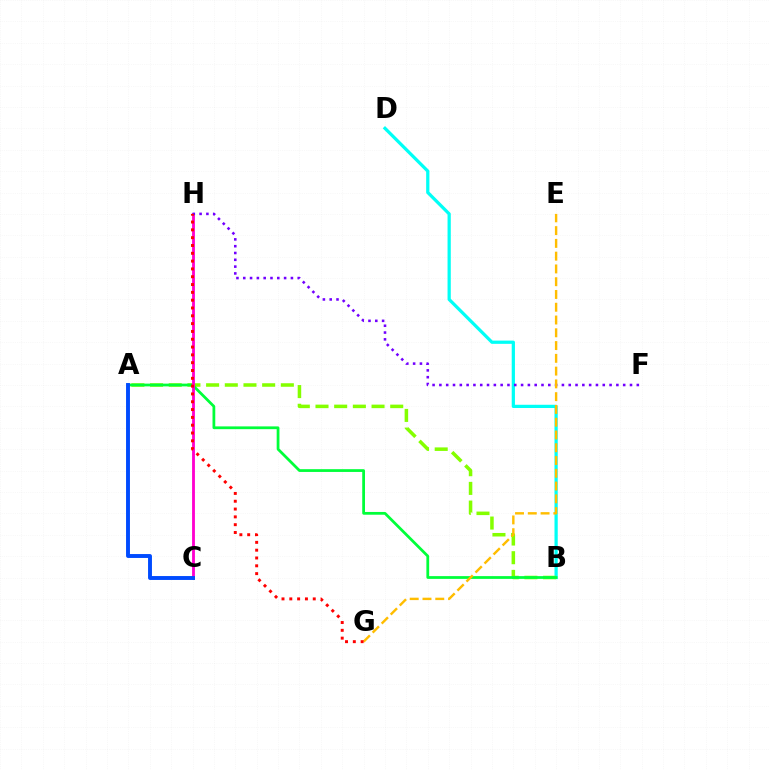{('B', 'D'): [{'color': '#00fff6', 'line_style': 'solid', 'thickness': 2.33}], ('A', 'B'): [{'color': '#84ff00', 'line_style': 'dashed', 'thickness': 2.54}, {'color': '#00ff39', 'line_style': 'solid', 'thickness': 1.99}], ('C', 'H'): [{'color': '#ff00cf', 'line_style': 'solid', 'thickness': 2.04}], ('A', 'C'): [{'color': '#004bff', 'line_style': 'solid', 'thickness': 2.81}], ('F', 'H'): [{'color': '#7200ff', 'line_style': 'dotted', 'thickness': 1.85}], ('E', 'G'): [{'color': '#ffbd00', 'line_style': 'dashed', 'thickness': 1.74}], ('G', 'H'): [{'color': '#ff0000', 'line_style': 'dotted', 'thickness': 2.12}]}